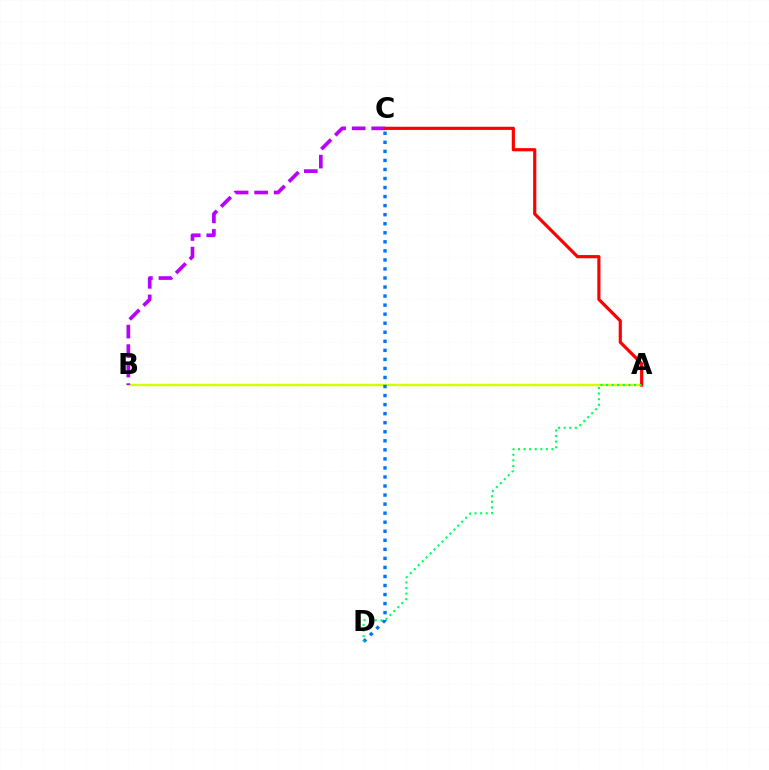{('A', 'B'): [{'color': '#d1ff00', 'line_style': 'solid', 'thickness': 1.75}], ('B', 'C'): [{'color': '#b900ff', 'line_style': 'dashed', 'thickness': 2.65}], ('A', 'C'): [{'color': '#ff0000', 'line_style': 'solid', 'thickness': 2.29}], ('C', 'D'): [{'color': '#0074ff', 'line_style': 'dotted', 'thickness': 2.46}], ('A', 'D'): [{'color': '#00ff5c', 'line_style': 'dotted', 'thickness': 1.52}]}